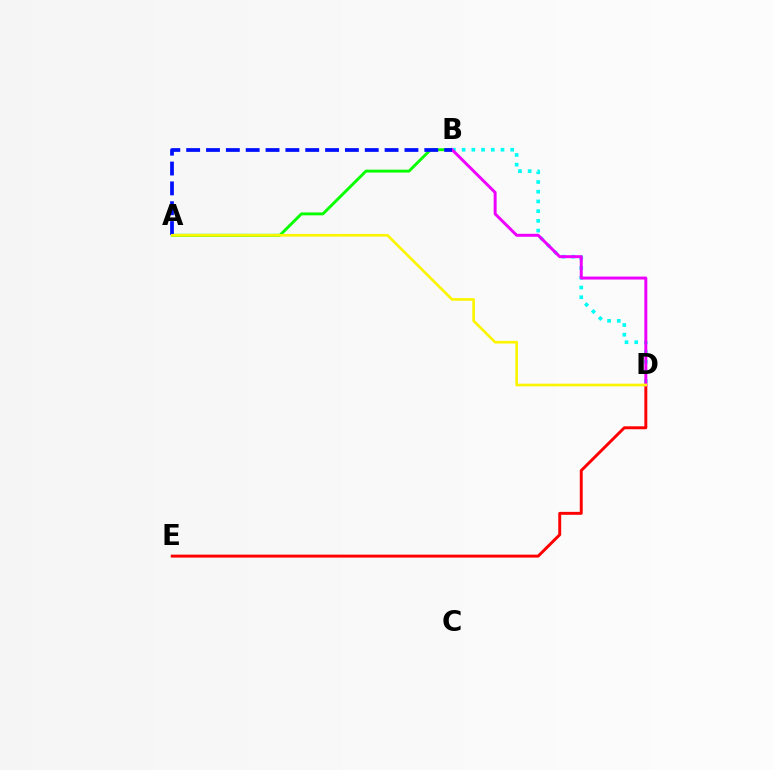{('A', 'B'): [{'color': '#08ff00', 'line_style': 'solid', 'thickness': 2.09}, {'color': '#0010ff', 'line_style': 'dashed', 'thickness': 2.7}], ('D', 'E'): [{'color': '#ff0000', 'line_style': 'solid', 'thickness': 2.12}], ('B', 'D'): [{'color': '#00fff6', 'line_style': 'dotted', 'thickness': 2.64}, {'color': '#ee00ff', 'line_style': 'solid', 'thickness': 2.14}], ('A', 'D'): [{'color': '#fcf500', 'line_style': 'solid', 'thickness': 1.92}]}